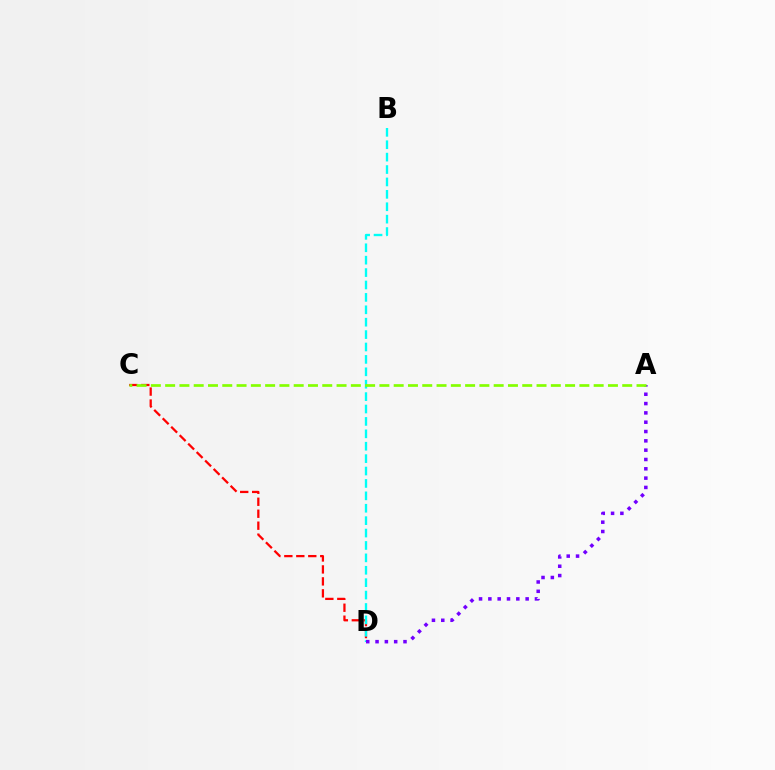{('C', 'D'): [{'color': '#ff0000', 'line_style': 'dashed', 'thickness': 1.63}], ('B', 'D'): [{'color': '#00fff6', 'line_style': 'dashed', 'thickness': 1.69}], ('A', 'D'): [{'color': '#7200ff', 'line_style': 'dotted', 'thickness': 2.53}], ('A', 'C'): [{'color': '#84ff00', 'line_style': 'dashed', 'thickness': 1.94}]}